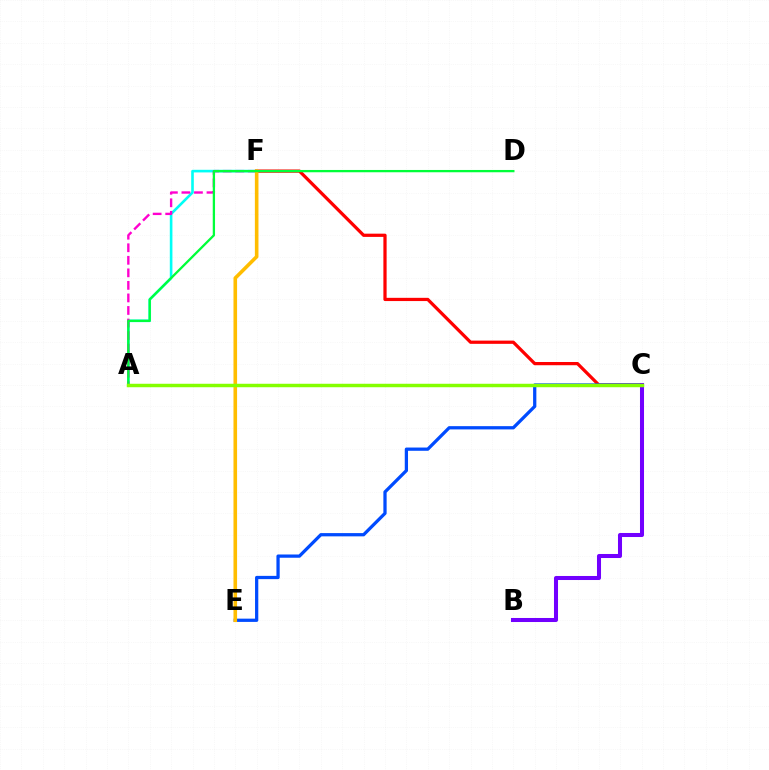{('C', 'F'): [{'color': '#ff0000', 'line_style': 'solid', 'thickness': 2.33}], ('A', 'F'): [{'color': '#00fff6', 'line_style': 'solid', 'thickness': 1.88}, {'color': '#ff00cf', 'line_style': 'dashed', 'thickness': 1.7}], ('C', 'E'): [{'color': '#004bff', 'line_style': 'solid', 'thickness': 2.34}], ('E', 'F'): [{'color': '#ffbd00', 'line_style': 'solid', 'thickness': 2.59}], ('B', 'C'): [{'color': '#7200ff', 'line_style': 'solid', 'thickness': 2.91}], ('A', 'D'): [{'color': '#00ff39', 'line_style': 'solid', 'thickness': 1.65}], ('A', 'C'): [{'color': '#84ff00', 'line_style': 'solid', 'thickness': 2.5}]}